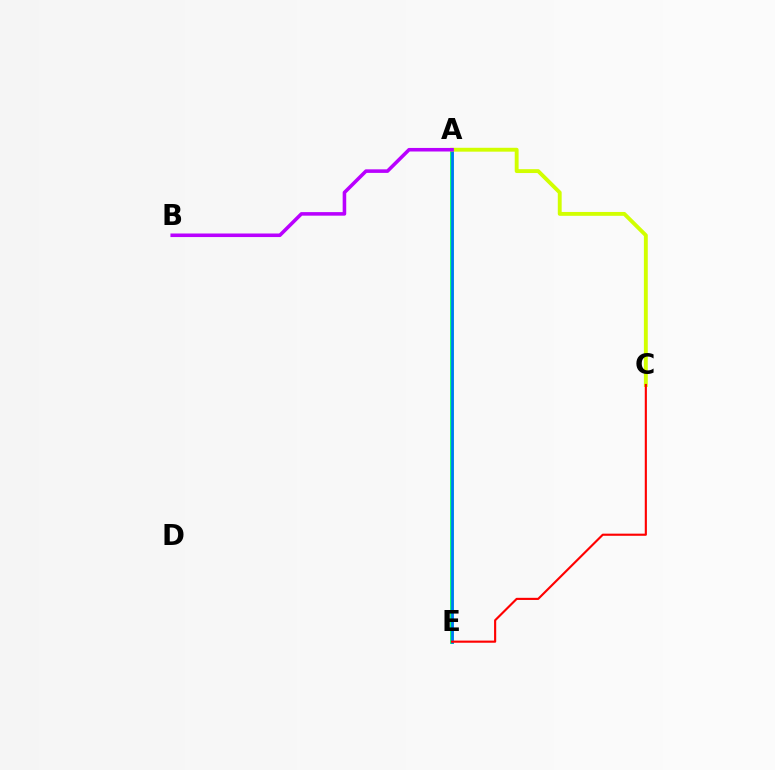{('A', 'E'): [{'color': '#00ff5c', 'line_style': 'solid', 'thickness': 2.74}, {'color': '#0074ff', 'line_style': 'solid', 'thickness': 1.91}], ('A', 'C'): [{'color': '#d1ff00', 'line_style': 'solid', 'thickness': 2.79}], ('A', 'B'): [{'color': '#b900ff', 'line_style': 'solid', 'thickness': 2.56}], ('C', 'E'): [{'color': '#ff0000', 'line_style': 'solid', 'thickness': 1.54}]}